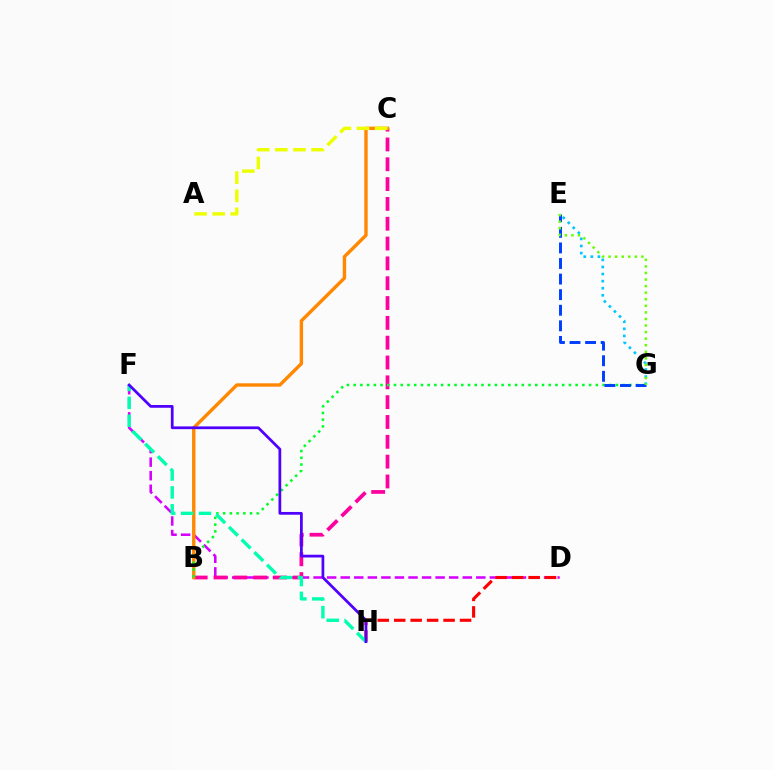{('D', 'F'): [{'color': '#d600ff', 'line_style': 'dashed', 'thickness': 1.84}], ('E', 'G'): [{'color': '#00c7ff', 'line_style': 'dotted', 'thickness': 1.92}, {'color': '#003fff', 'line_style': 'dashed', 'thickness': 2.12}, {'color': '#66ff00', 'line_style': 'dotted', 'thickness': 1.78}], ('B', 'C'): [{'color': '#ff00a0', 'line_style': 'dashed', 'thickness': 2.69}, {'color': '#ff8800', 'line_style': 'solid', 'thickness': 2.44}], ('B', 'G'): [{'color': '#00ff27', 'line_style': 'dotted', 'thickness': 1.83}], ('D', 'H'): [{'color': '#ff0000', 'line_style': 'dashed', 'thickness': 2.24}], ('F', 'H'): [{'color': '#00ffaf', 'line_style': 'dashed', 'thickness': 2.43}, {'color': '#4f00ff', 'line_style': 'solid', 'thickness': 1.98}], ('A', 'C'): [{'color': '#eeff00', 'line_style': 'dashed', 'thickness': 2.46}]}